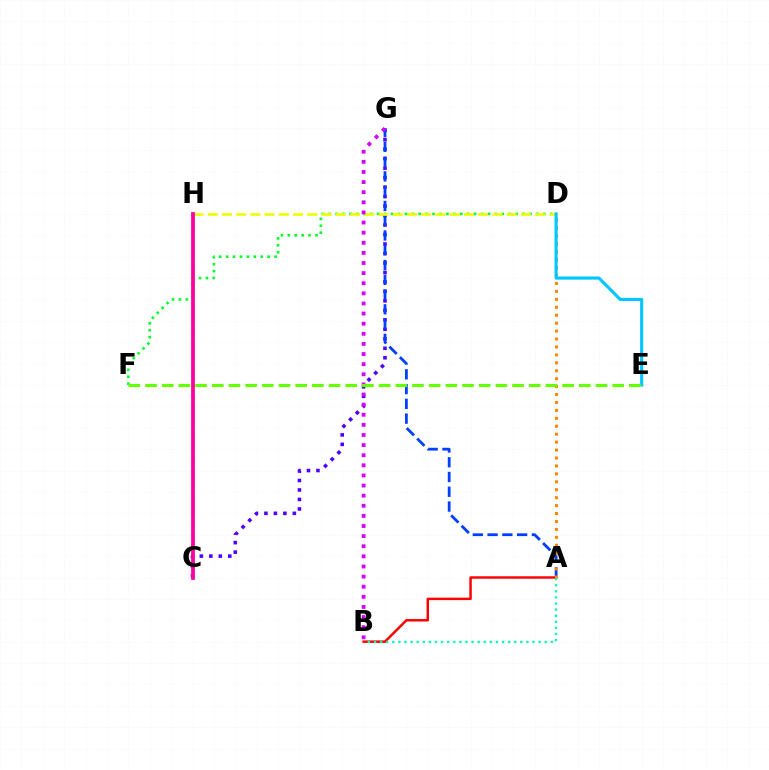{('C', 'G'): [{'color': '#4f00ff', 'line_style': 'dotted', 'thickness': 2.58}], ('A', 'B'): [{'color': '#ff0000', 'line_style': 'solid', 'thickness': 1.78}, {'color': '#00ffaf', 'line_style': 'dotted', 'thickness': 1.66}], ('D', 'F'): [{'color': '#00ff27', 'line_style': 'dotted', 'thickness': 1.88}], ('A', 'G'): [{'color': '#003fff', 'line_style': 'dashed', 'thickness': 2.01}], ('A', 'D'): [{'color': '#ff8800', 'line_style': 'dotted', 'thickness': 2.16}], ('D', 'H'): [{'color': '#eeff00', 'line_style': 'dashed', 'thickness': 1.93}], ('D', 'E'): [{'color': '#00c7ff', 'line_style': 'solid', 'thickness': 2.25}], ('C', 'H'): [{'color': '#ff00a0', 'line_style': 'solid', 'thickness': 2.7}], ('B', 'G'): [{'color': '#d600ff', 'line_style': 'dotted', 'thickness': 2.75}], ('E', 'F'): [{'color': '#66ff00', 'line_style': 'dashed', 'thickness': 2.27}]}